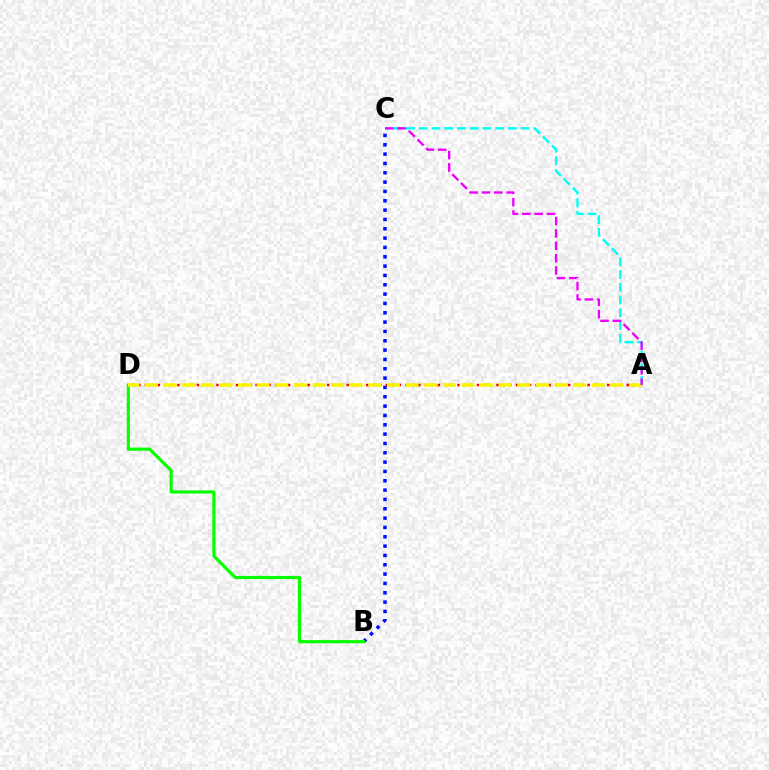{('B', 'C'): [{'color': '#0010ff', 'line_style': 'dotted', 'thickness': 2.54}], ('A', 'C'): [{'color': '#00fff6', 'line_style': 'dashed', 'thickness': 1.73}, {'color': '#ee00ff', 'line_style': 'dashed', 'thickness': 1.68}], ('B', 'D'): [{'color': '#08ff00', 'line_style': 'solid', 'thickness': 2.28}], ('A', 'D'): [{'color': '#ff0000', 'line_style': 'dotted', 'thickness': 1.77}, {'color': '#fcf500', 'line_style': 'dashed', 'thickness': 2.53}]}